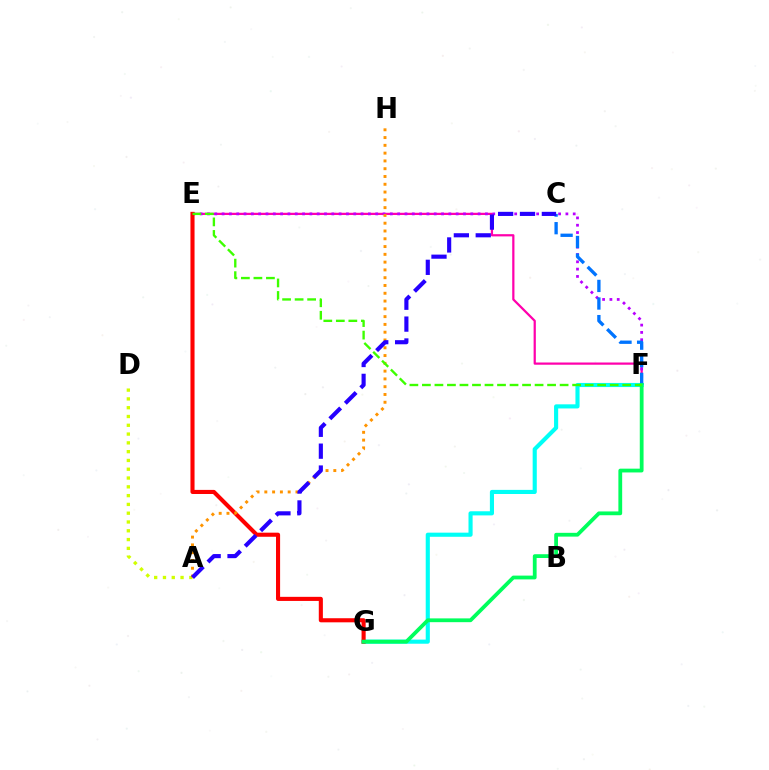{('A', 'D'): [{'color': '#d1ff00', 'line_style': 'dotted', 'thickness': 2.39}], ('E', 'F'): [{'color': '#ff00ac', 'line_style': 'solid', 'thickness': 1.61}, {'color': '#b900ff', 'line_style': 'dotted', 'thickness': 1.99}, {'color': '#3dff00', 'line_style': 'dashed', 'thickness': 1.7}], ('F', 'G'): [{'color': '#00fff6', 'line_style': 'solid', 'thickness': 2.97}, {'color': '#00ff5c', 'line_style': 'solid', 'thickness': 2.73}], ('C', 'F'): [{'color': '#0074ff', 'line_style': 'dashed', 'thickness': 2.39}], ('E', 'G'): [{'color': '#ff0000', 'line_style': 'solid', 'thickness': 2.95}], ('A', 'H'): [{'color': '#ff9400', 'line_style': 'dotted', 'thickness': 2.12}], ('A', 'C'): [{'color': '#2500ff', 'line_style': 'dashed', 'thickness': 2.97}]}